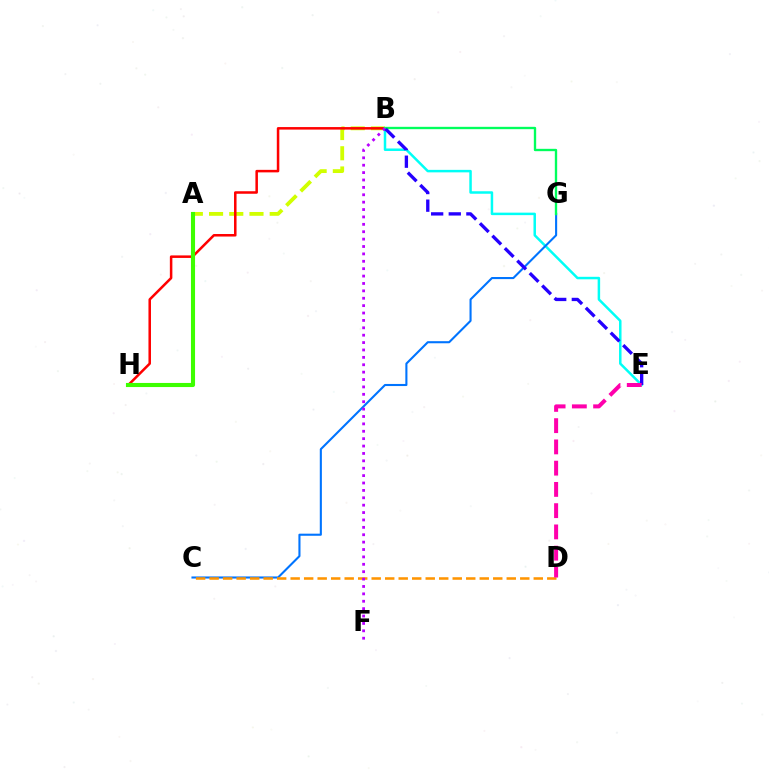{('A', 'B'): [{'color': '#d1ff00', 'line_style': 'dashed', 'thickness': 2.75}], ('B', 'E'): [{'color': '#00fff6', 'line_style': 'solid', 'thickness': 1.79}, {'color': '#2500ff', 'line_style': 'dashed', 'thickness': 2.39}], ('C', 'G'): [{'color': '#0074ff', 'line_style': 'solid', 'thickness': 1.51}], ('B', 'H'): [{'color': '#ff0000', 'line_style': 'solid', 'thickness': 1.82}], ('B', 'G'): [{'color': '#00ff5c', 'line_style': 'solid', 'thickness': 1.69}], ('C', 'D'): [{'color': '#ff9400', 'line_style': 'dashed', 'thickness': 1.83}], ('B', 'F'): [{'color': '#b900ff', 'line_style': 'dotted', 'thickness': 2.01}], ('A', 'H'): [{'color': '#3dff00', 'line_style': 'solid', 'thickness': 2.95}], ('D', 'E'): [{'color': '#ff00ac', 'line_style': 'dashed', 'thickness': 2.89}]}